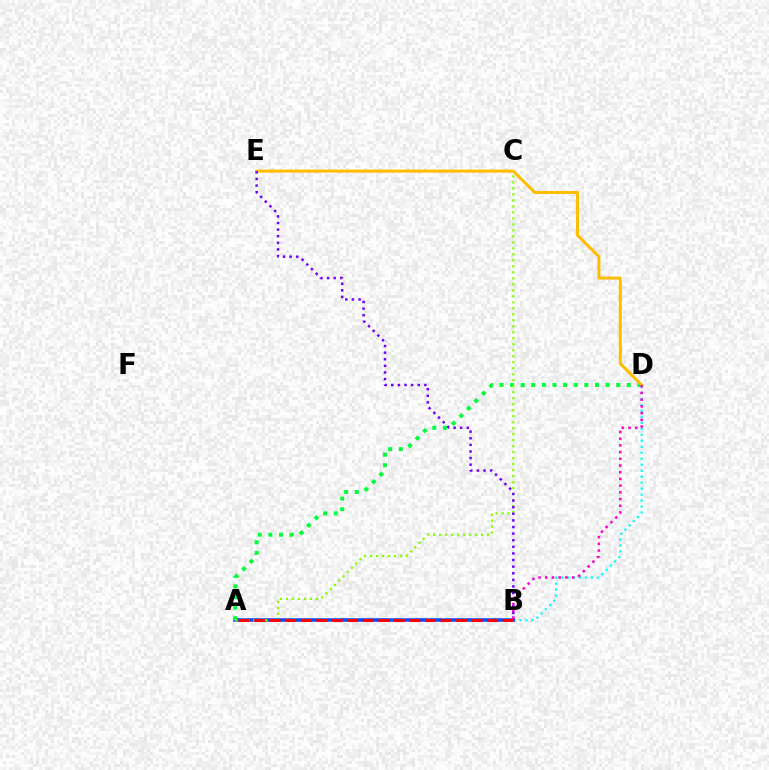{('B', 'D'): [{'color': '#00fff6', 'line_style': 'dotted', 'thickness': 1.62}, {'color': '#ff00cf', 'line_style': 'dotted', 'thickness': 1.82}], ('A', 'B'): [{'color': '#004bff', 'line_style': 'solid', 'thickness': 2.53}, {'color': '#ff0000', 'line_style': 'dashed', 'thickness': 2.11}], ('A', 'D'): [{'color': '#00ff39', 'line_style': 'dotted', 'thickness': 2.88}], ('A', 'C'): [{'color': '#84ff00', 'line_style': 'dotted', 'thickness': 1.63}], ('D', 'E'): [{'color': '#ffbd00', 'line_style': 'solid', 'thickness': 2.18}], ('B', 'E'): [{'color': '#7200ff', 'line_style': 'dotted', 'thickness': 1.8}]}